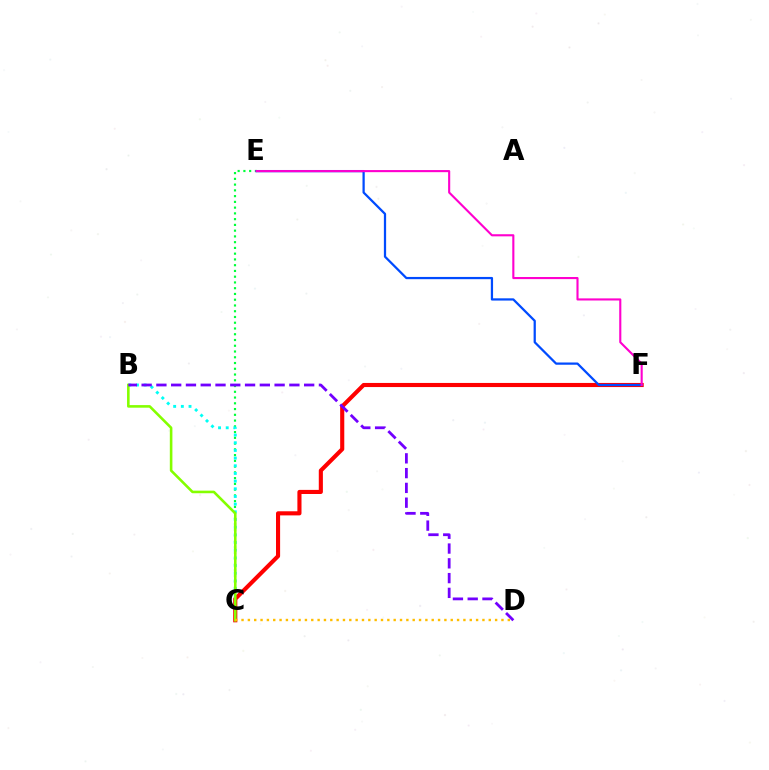{('C', 'E'): [{'color': '#00ff39', 'line_style': 'dotted', 'thickness': 1.56}], ('B', 'C'): [{'color': '#00fff6', 'line_style': 'dotted', 'thickness': 2.09}, {'color': '#84ff00', 'line_style': 'solid', 'thickness': 1.86}], ('C', 'F'): [{'color': '#ff0000', 'line_style': 'solid', 'thickness': 2.96}], ('E', 'F'): [{'color': '#004bff', 'line_style': 'solid', 'thickness': 1.62}, {'color': '#ff00cf', 'line_style': 'solid', 'thickness': 1.52}], ('B', 'D'): [{'color': '#7200ff', 'line_style': 'dashed', 'thickness': 2.01}], ('C', 'D'): [{'color': '#ffbd00', 'line_style': 'dotted', 'thickness': 1.72}]}